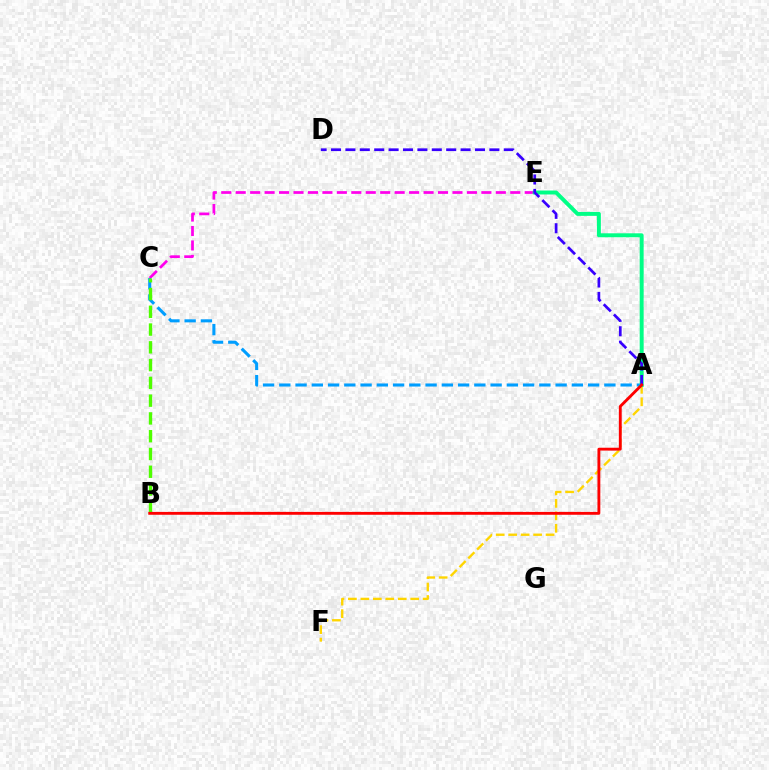{('C', 'E'): [{'color': '#ff00ed', 'line_style': 'dashed', 'thickness': 1.96}], ('A', 'C'): [{'color': '#009eff', 'line_style': 'dashed', 'thickness': 2.21}], ('B', 'C'): [{'color': '#4fff00', 'line_style': 'dashed', 'thickness': 2.41}], ('A', 'F'): [{'color': '#ffd500', 'line_style': 'dashed', 'thickness': 1.69}], ('A', 'E'): [{'color': '#00ff86', 'line_style': 'solid', 'thickness': 2.84}], ('A', 'D'): [{'color': '#3700ff', 'line_style': 'dashed', 'thickness': 1.96}], ('A', 'B'): [{'color': '#ff0000', 'line_style': 'solid', 'thickness': 2.06}]}